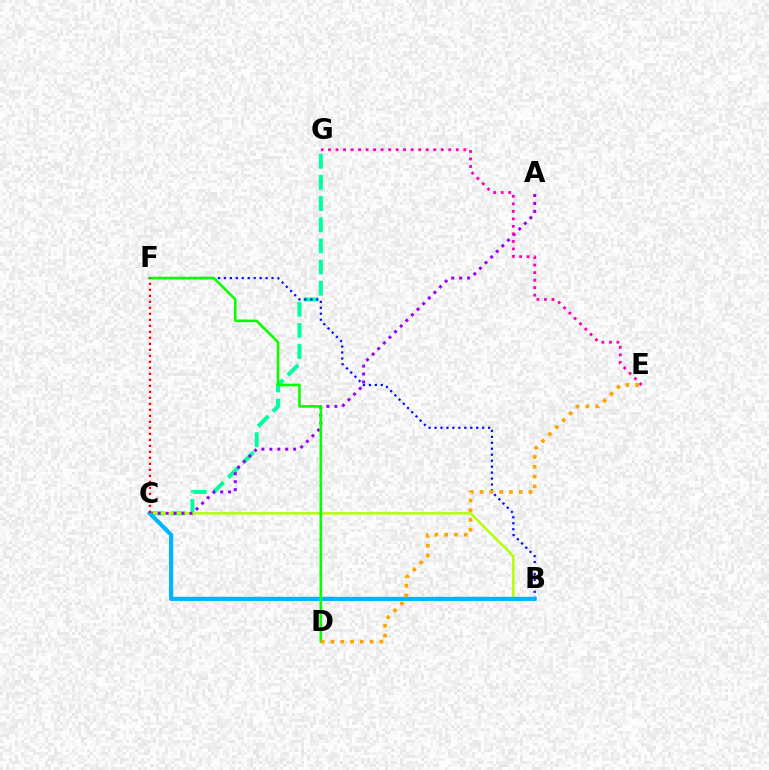{('C', 'G'): [{'color': '#00ff9d', 'line_style': 'dashed', 'thickness': 2.88}], ('B', 'F'): [{'color': '#0010ff', 'line_style': 'dotted', 'thickness': 1.62}], ('B', 'C'): [{'color': '#b3ff00', 'line_style': 'solid', 'thickness': 1.77}, {'color': '#00b5ff', 'line_style': 'solid', 'thickness': 2.98}], ('A', 'C'): [{'color': '#9b00ff', 'line_style': 'dotted', 'thickness': 2.16}], ('D', 'F'): [{'color': '#08ff00', 'line_style': 'solid', 'thickness': 1.87}], ('E', 'G'): [{'color': '#ff00bd', 'line_style': 'dotted', 'thickness': 2.04}], ('D', 'E'): [{'color': '#ffa500', 'line_style': 'dotted', 'thickness': 2.66}], ('C', 'F'): [{'color': '#ff0000', 'line_style': 'dotted', 'thickness': 1.63}]}